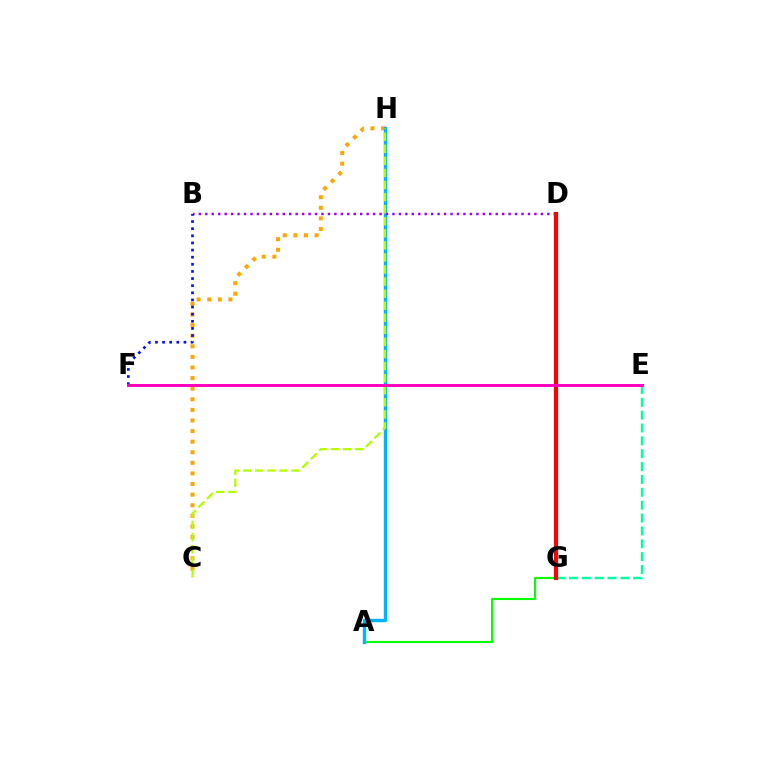{('A', 'G'): [{'color': '#08ff00', 'line_style': 'solid', 'thickness': 1.53}], ('C', 'H'): [{'color': '#ffa500', 'line_style': 'dotted', 'thickness': 2.88}, {'color': '#b3ff00', 'line_style': 'dashed', 'thickness': 1.64}], ('A', 'H'): [{'color': '#00b5ff', 'line_style': 'solid', 'thickness': 2.46}], ('E', 'G'): [{'color': '#00ff9d', 'line_style': 'dashed', 'thickness': 1.75}], ('B', 'D'): [{'color': '#9b00ff', 'line_style': 'dotted', 'thickness': 1.75}], ('B', 'F'): [{'color': '#0010ff', 'line_style': 'dotted', 'thickness': 1.94}], ('D', 'G'): [{'color': '#ff0000', 'line_style': 'solid', 'thickness': 3.0}], ('E', 'F'): [{'color': '#ff00bd', 'line_style': 'solid', 'thickness': 2.11}]}